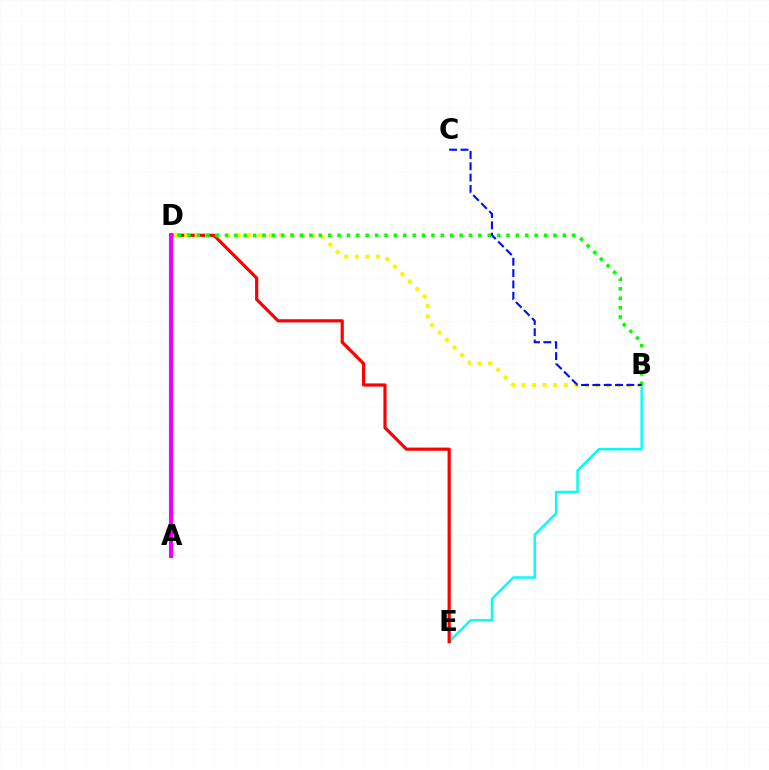{('B', 'E'): [{'color': '#00fff6', 'line_style': 'solid', 'thickness': 1.76}], ('D', 'E'): [{'color': '#ff0000', 'line_style': 'solid', 'thickness': 2.29}], ('B', 'D'): [{'color': '#fcf500', 'line_style': 'dotted', 'thickness': 2.87}, {'color': '#08ff00', 'line_style': 'dotted', 'thickness': 2.55}], ('A', 'D'): [{'color': '#ee00ff', 'line_style': 'solid', 'thickness': 2.96}], ('B', 'C'): [{'color': '#0010ff', 'line_style': 'dashed', 'thickness': 1.54}]}